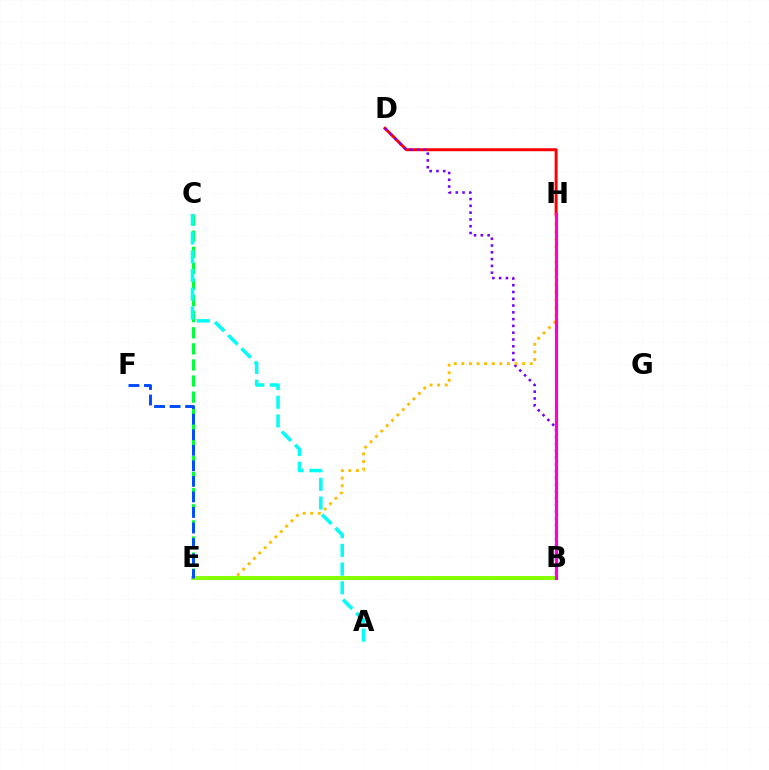{('D', 'H'): [{'color': '#ff0000', 'line_style': 'solid', 'thickness': 2.14}], ('C', 'E'): [{'color': '#00ff39', 'line_style': 'dashed', 'thickness': 2.19}], ('B', 'D'): [{'color': '#7200ff', 'line_style': 'dotted', 'thickness': 1.84}], ('E', 'H'): [{'color': '#ffbd00', 'line_style': 'dotted', 'thickness': 2.06}], ('B', 'E'): [{'color': '#84ff00', 'line_style': 'solid', 'thickness': 2.82}], ('E', 'F'): [{'color': '#004bff', 'line_style': 'dashed', 'thickness': 2.11}], ('B', 'H'): [{'color': '#ff00cf', 'line_style': 'solid', 'thickness': 2.29}], ('A', 'C'): [{'color': '#00fff6', 'line_style': 'dashed', 'thickness': 2.54}]}